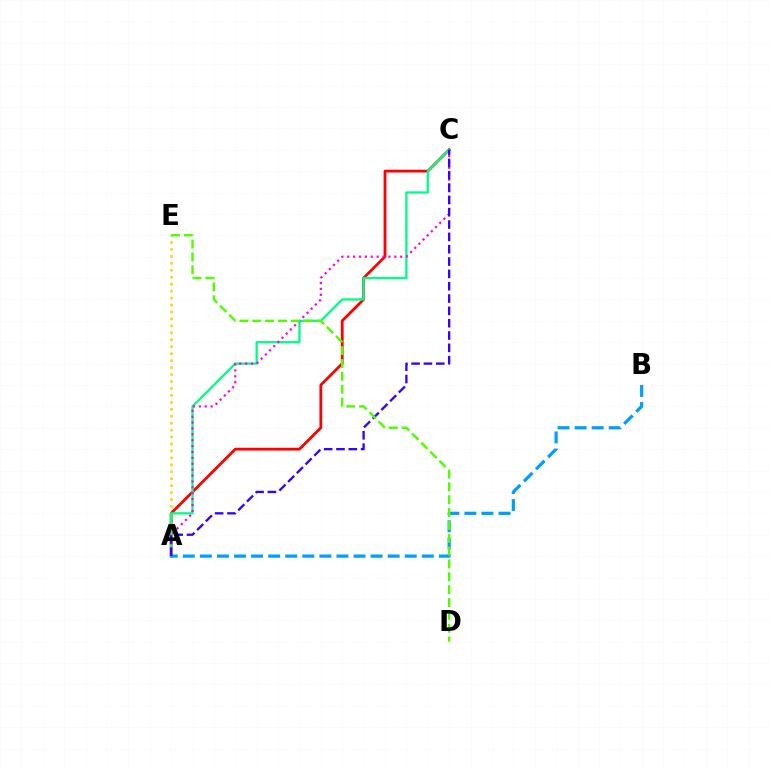{('A', 'E'): [{'color': '#ffd500', 'line_style': 'dotted', 'thickness': 1.89}], ('A', 'C'): [{'color': '#ff0000', 'line_style': 'solid', 'thickness': 2.01}, {'color': '#00ff86', 'line_style': 'solid', 'thickness': 1.66}, {'color': '#ff00ed', 'line_style': 'dotted', 'thickness': 1.6}, {'color': '#3700ff', 'line_style': 'dashed', 'thickness': 1.67}], ('A', 'B'): [{'color': '#009eff', 'line_style': 'dashed', 'thickness': 2.32}], ('D', 'E'): [{'color': '#4fff00', 'line_style': 'dashed', 'thickness': 1.75}]}